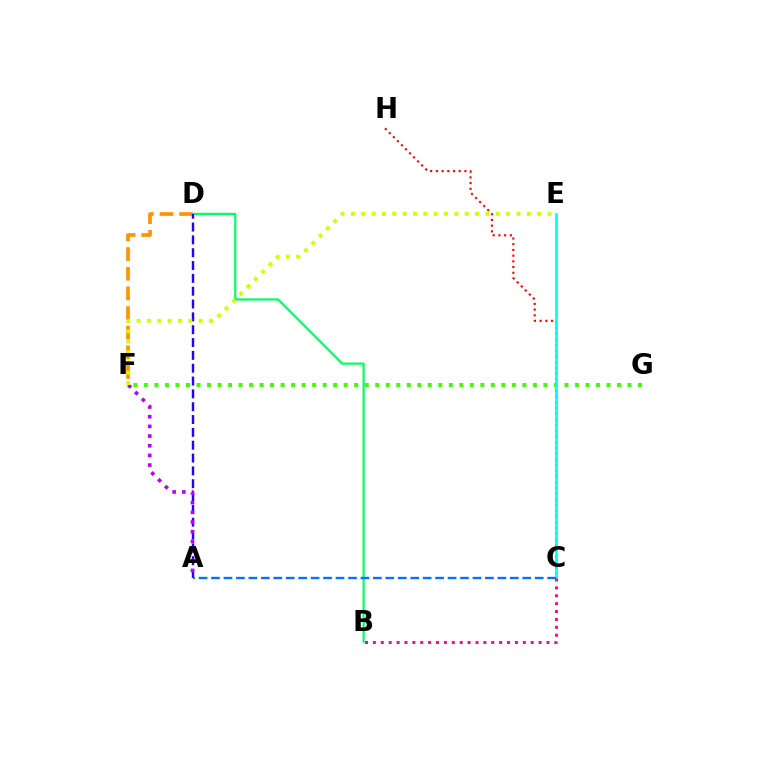{('C', 'H'): [{'color': '#ff0000', 'line_style': 'dotted', 'thickness': 1.55}], ('F', 'G'): [{'color': '#3dff00', 'line_style': 'dotted', 'thickness': 2.86}], ('D', 'F'): [{'color': '#ff9400', 'line_style': 'dashed', 'thickness': 2.67}], ('C', 'E'): [{'color': '#00fff6', 'line_style': 'solid', 'thickness': 1.99}], ('B', 'C'): [{'color': '#ff00ac', 'line_style': 'dotted', 'thickness': 2.14}], ('B', 'D'): [{'color': '#00ff5c', 'line_style': 'solid', 'thickness': 1.57}], ('A', 'D'): [{'color': '#2500ff', 'line_style': 'dashed', 'thickness': 1.74}], ('A', 'F'): [{'color': '#b900ff', 'line_style': 'dotted', 'thickness': 2.63}], ('E', 'F'): [{'color': '#d1ff00', 'line_style': 'dotted', 'thickness': 2.81}], ('A', 'C'): [{'color': '#0074ff', 'line_style': 'dashed', 'thickness': 1.69}]}